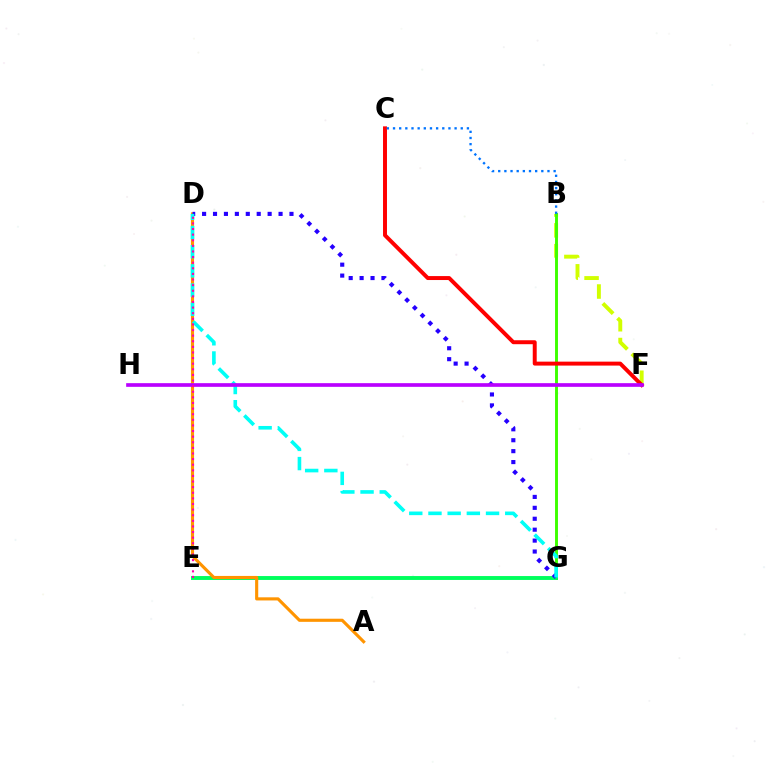{('B', 'F'): [{'color': '#d1ff00', 'line_style': 'dashed', 'thickness': 2.82}], ('B', 'G'): [{'color': '#3dff00', 'line_style': 'solid', 'thickness': 2.1}], ('C', 'F'): [{'color': '#ff0000', 'line_style': 'solid', 'thickness': 2.85}], ('E', 'G'): [{'color': '#00ff5c', 'line_style': 'solid', 'thickness': 2.81}], ('B', 'C'): [{'color': '#0074ff', 'line_style': 'dotted', 'thickness': 1.67}], ('A', 'D'): [{'color': '#ff9400', 'line_style': 'solid', 'thickness': 2.25}], ('D', 'G'): [{'color': '#2500ff', 'line_style': 'dotted', 'thickness': 2.97}, {'color': '#00fff6', 'line_style': 'dashed', 'thickness': 2.61}], ('F', 'H'): [{'color': '#b900ff', 'line_style': 'solid', 'thickness': 2.64}], ('D', 'E'): [{'color': '#ff00ac', 'line_style': 'dotted', 'thickness': 1.52}]}